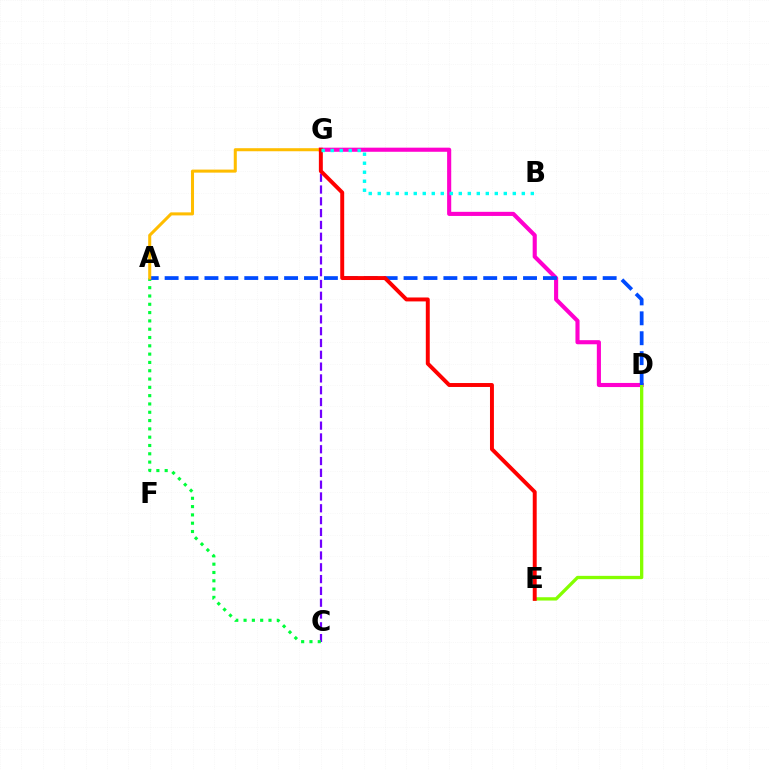{('C', 'G'): [{'color': '#7200ff', 'line_style': 'dashed', 'thickness': 1.6}], ('D', 'G'): [{'color': '#ff00cf', 'line_style': 'solid', 'thickness': 2.96}], ('D', 'E'): [{'color': '#84ff00', 'line_style': 'solid', 'thickness': 2.38}], ('A', 'C'): [{'color': '#00ff39', 'line_style': 'dotted', 'thickness': 2.26}], ('A', 'D'): [{'color': '#004bff', 'line_style': 'dashed', 'thickness': 2.7}], ('A', 'G'): [{'color': '#ffbd00', 'line_style': 'solid', 'thickness': 2.19}], ('E', 'G'): [{'color': '#ff0000', 'line_style': 'solid', 'thickness': 2.83}], ('B', 'G'): [{'color': '#00fff6', 'line_style': 'dotted', 'thickness': 2.45}]}